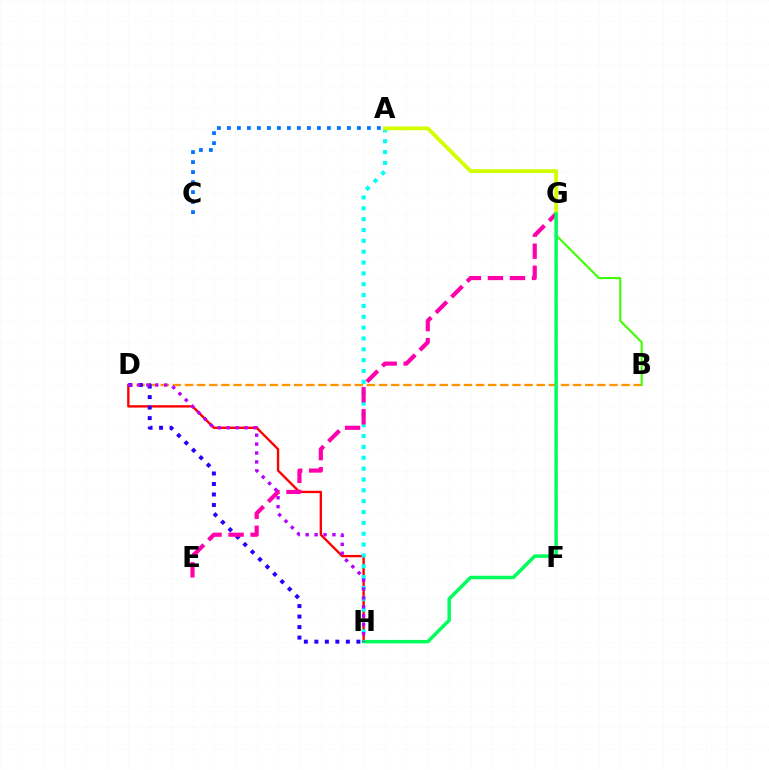{('D', 'H'): [{'color': '#ff0000', 'line_style': 'solid', 'thickness': 1.71}, {'color': '#2500ff', 'line_style': 'dotted', 'thickness': 2.85}, {'color': '#b900ff', 'line_style': 'dotted', 'thickness': 2.43}], ('A', 'C'): [{'color': '#0074ff', 'line_style': 'dotted', 'thickness': 2.72}], ('B', 'D'): [{'color': '#ff9400', 'line_style': 'dashed', 'thickness': 1.65}], ('B', 'G'): [{'color': '#3dff00', 'line_style': 'solid', 'thickness': 1.51}], ('A', 'H'): [{'color': '#00fff6', 'line_style': 'dotted', 'thickness': 2.95}], ('A', 'G'): [{'color': '#d1ff00', 'line_style': 'solid', 'thickness': 2.73}], ('E', 'G'): [{'color': '#ff00ac', 'line_style': 'dashed', 'thickness': 2.99}], ('G', 'H'): [{'color': '#00ff5c', 'line_style': 'solid', 'thickness': 2.51}]}